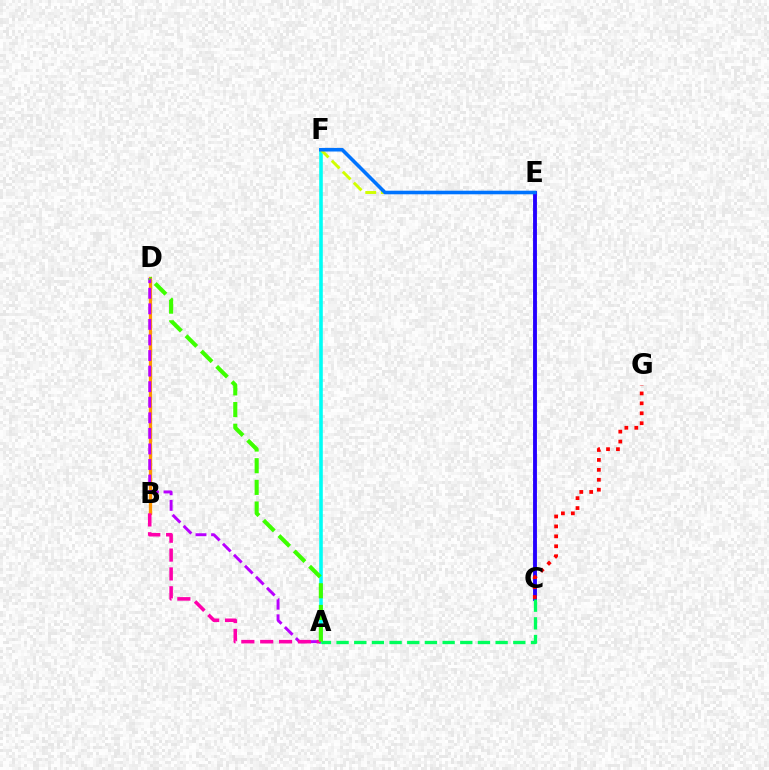{('B', 'D'): [{'color': '#ff9400', 'line_style': 'solid', 'thickness': 2.37}], ('C', 'E'): [{'color': '#2500ff', 'line_style': 'solid', 'thickness': 2.79}], ('A', 'F'): [{'color': '#00fff6', 'line_style': 'solid', 'thickness': 2.58}], ('A', 'C'): [{'color': '#00ff5c', 'line_style': 'dashed', 'thickness': 2.4}], ('A', 'D'): [{'color': '#b900ff', 'line_style': 'dashed', 'thickness': 2.11}, {'color': '#3dff00', 'line_style': 'dashed', 'thickness': 2.94}], ('C', 'G'): [{'color': '#ff0000', 'line_style': 'dotted', 'thickness': 2.7}], ('A', 'B'): [{'color': '#ff00ac', 'line_style': 'dashed', 'thickness': 2.56}], ('E', 'F'): [{'color': '#d1ff00', 'line_style': 'dashed', 'thickness': 2.11}, {'color': '#0074ff', 'line_style': 'solid', 'thickness': 2.58}]}